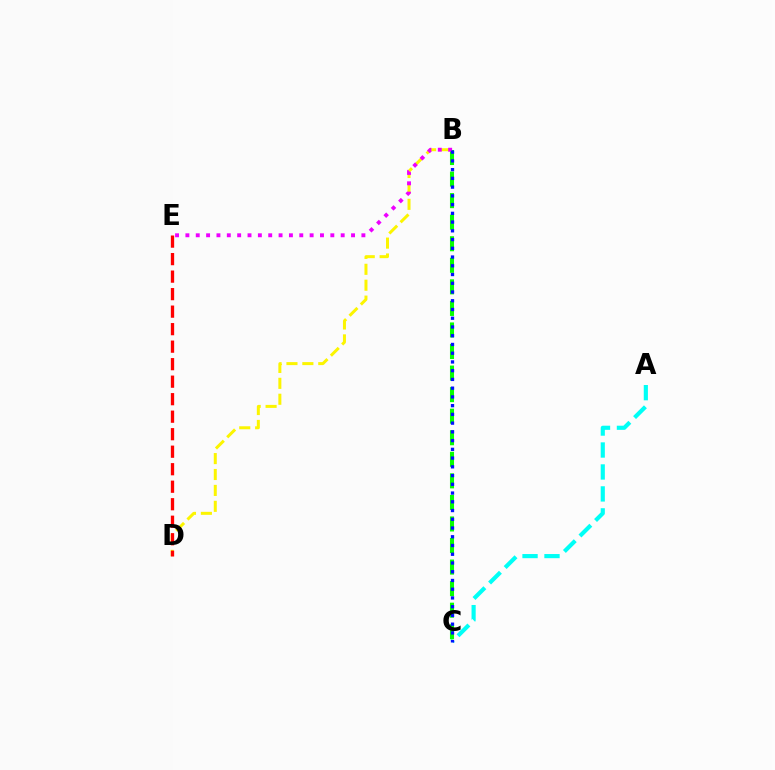{('A', 'C'): [{'color': '#00fff6', 'line_style': 'dashed', 'thickness': 2.98}], ('B', 'D'): [{'color': '#fcf500', 'line_style': 'dashed', 'thickness': 2.16}], ('D', 'E'): [{'color': '#ff0000', 'line_style': 'dashed', 'thickness': 2.38}], ('B', 'C'): [{'color': '#08ff00', 'line_style': 'dashed', 'thickness': 2.93}, {'color': '#0010ff', 'line_style': 'dotted', 'thickness': 2.37}], ('B', 'E'): [{'color': '#ee00ff', 'line_style': 'dotted', 'thickness': 2.81}]}